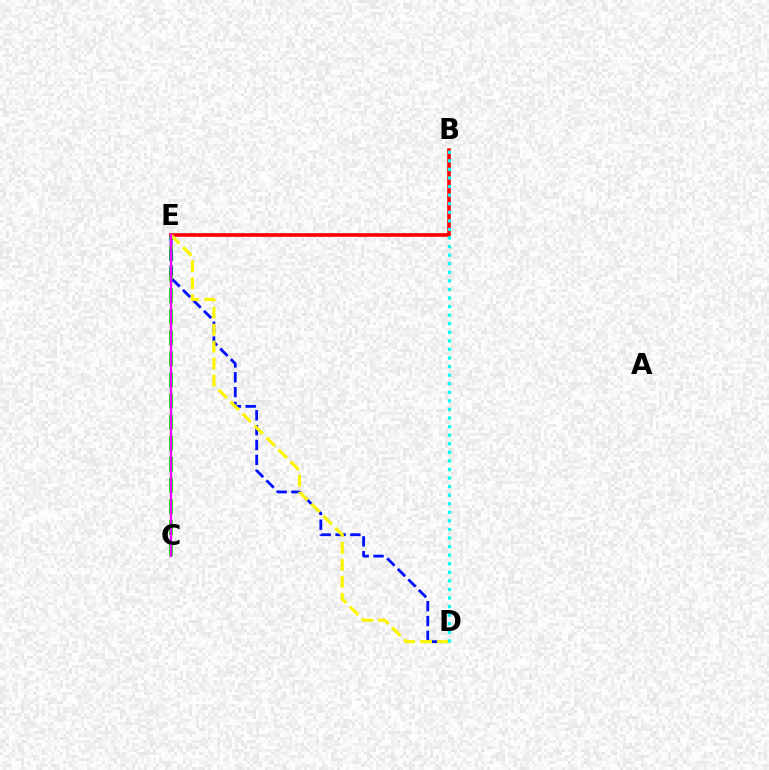{('C', 'E'): [{'color': '#08ff00', 'line_style': 'dashed', 'thickness': 2.86}, {'color': '#ee00ff', 'line_style': 'solid', 'thickness': 1.67}], ('B', 'E'): [{'color': '#ff0000', 'line_style': 'solid', 'thickness': 2.6}], ('D', 'E'): [{'color': '#0010ff', 'line_style': 'dashed', 'thickness': 2.02}, {'color': '#fcf500', 'line_style': 'dashed', 'thickness': 2.3}], ('B', 'D'): [{'color': '#00fff6', 'line_style': 'dotted', 'thickness': 2.33}]}